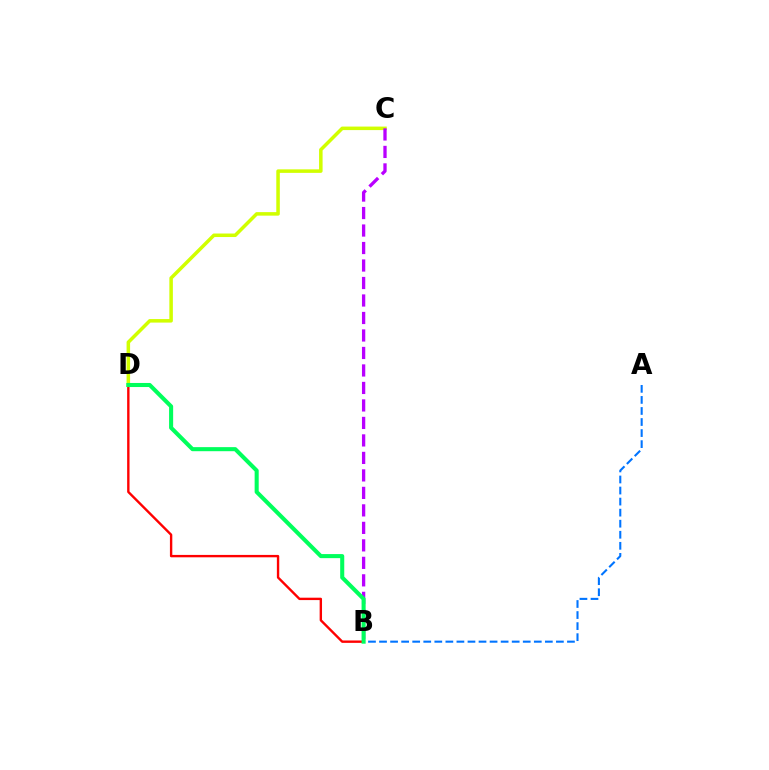{('A', 'B'): [{'color': '#0074ff', 'line_style': 'dashed', 'thickness': 1.5}], ('B', 'D'): [{'color': '#ff0000', 'line_style': 'solid', 'thickness': 1.72}, {'color': '#00ff5c', 'line_style': 'solid', 'thickness': 2.93}], ('C', 'D'): [{'color': '#d1ff00', 'line_style': 'solid', 'thickness': 2.53}], ('B', 'C'): [{'color': '#b900ff', 'line_style': 'dashed', 'thickness': 2.38}]}